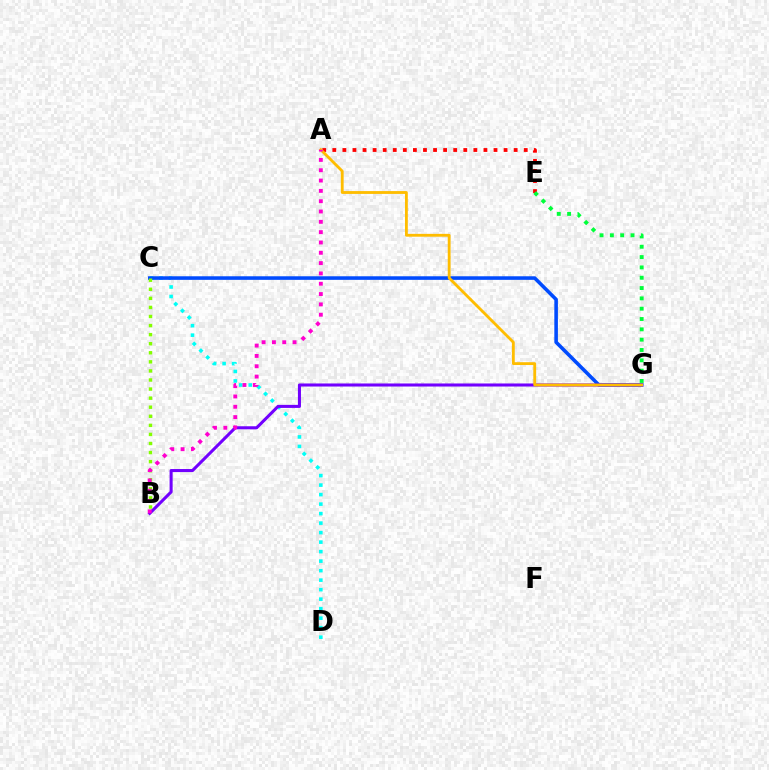{('C', 'D'): [{'color': '#00fff6', 'line_style': 'dotted', 'thickness': 2.58}], ('A', 'E'): [{'color': '#ff0000', 'line_style': 'dotted', 'thickness': 2.74}], ('C', 'G'): [{'color': '#004bff', 'line_style': 'solid', 'thickness': 2.57}], ('B', 'G'): [{'color': '#7200ff', 'line_style': 'solid', 'thickness': 2.2}], ('B', 'C'): [{'color': '#84ff00', 'line_style': 'dotted', 'thickness': 2.46}], ('A', 'G'): [{'color': '#ffbd00', 'line_style': 'solid', 'thickness': 2.04}], ('A', 'B'): [{'color': '#ff00cf', 'line_style': 'dotted', 'thickness': 2.8}], ('E', 'G'): [{'color': '#00ff39', 'line_style': 'dotted', 'thickness': 2.8}]}